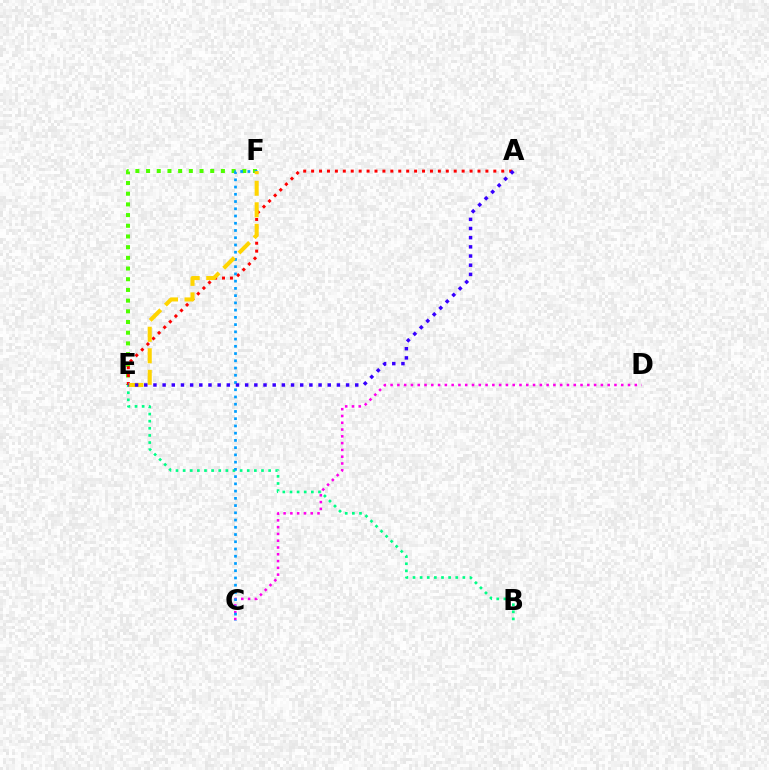{('E', 'F'): [{'color': '#4fff00', 'line_style': 'dotted', 'thickness': 2.9}, {'color': '#ffd500', 'line_style': 'dashed', 'thickness': 2.93}], ('C', 'D'): [{'color': '#ff00ed', 'line_style': 'dotted', 'thickness': 1.84}], ('B', 'E'): [{'color': '#00ff86', 'line_style': 'dotted', 'thickness': 1.94}], ('A', 'E'): [{'color': '#ff0000', 'line_style': 'dotted', 'thickness': 2.15}, {'color': '#3700ff', 'line_style': 'dotted', 'thickness': 2.49}], ('C', 'F'): [{'color': '#009eff', 'line_style': 'dotted', 'thickness': 1.97}]}